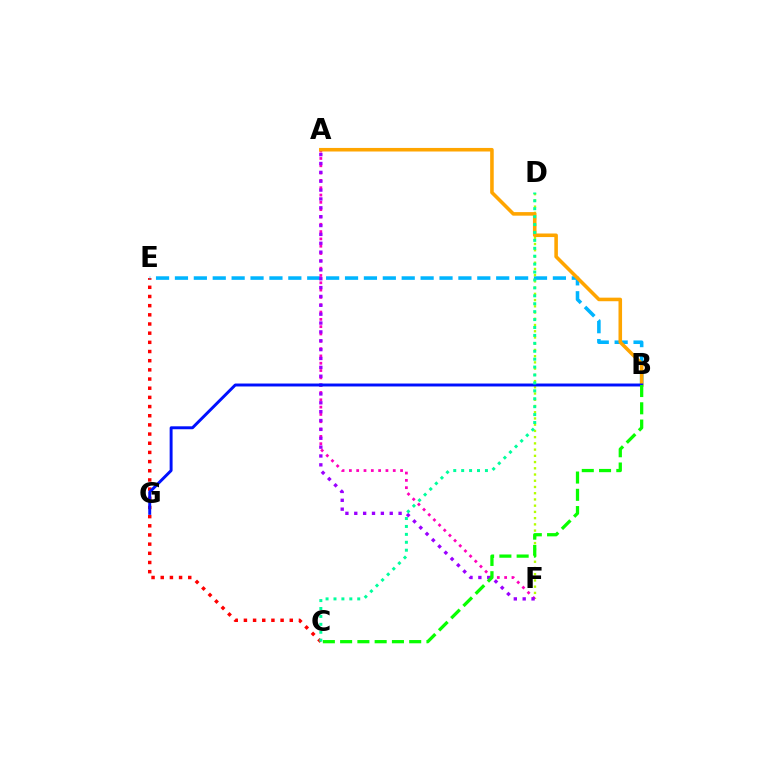{('C', 'E'): [{'color': '#ff0000', 'line_style': 'dotted', 'thickness': 2.49}], ('B', 'E'): [{'color': '#00b5ff', 'line_style': 'dashed', 'thickness': 2.57}], ('D', 'F'): [{'color': '#b3ff00', 'line_style': 'dotted', 'thickness': 1.69}], ('A', 'F'): [{'color': '#ff00bd', 'line_style': 'dotted', 'thickness': 1.99}, {'color': '#9b00ff', 'line_style': 'dotted', 'thickness': 2.41}], ('A', 'B'): [{'color': '#ffa500', 'line_style': 'solid', 'thickness': 2.57}], ('B', 'G'): [{'color': '#0010ff', 'line_style': 'solid', 'thickness': 2.11}], ('B', 'C'): [{'color': '#08ff00', 'line_style': 'dashed', 'thickness': 2.35}], ('C', 'D'): [{'color': '#00ff9d', 'line_style': 'dotted', 'thickness': 2.15}]}